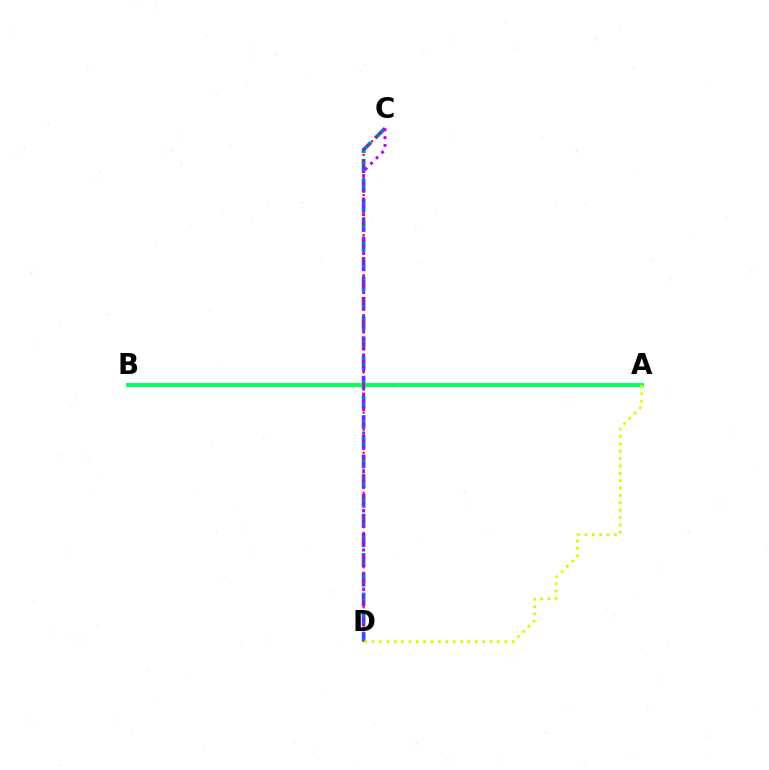{('C', 'D'): [{'color': '#0074ff', 'line_style': 'dashed', 'thickness': 2.68}, {'color': '#ff0000', 'line_style': 'dotted', 'thickness': 1.56}, {'color': '#b900ff', 'line_style': 'dotted', 'thickness': 2.12}], ('A', 'B'): [{'color': '#00ff5c', 'line_style': 'solid', 'thickness': 2.8}], ('A', 'D'): [{'color': '#d1ff00', 'line_style': 'dotted', 'thickness': 2.0}]}